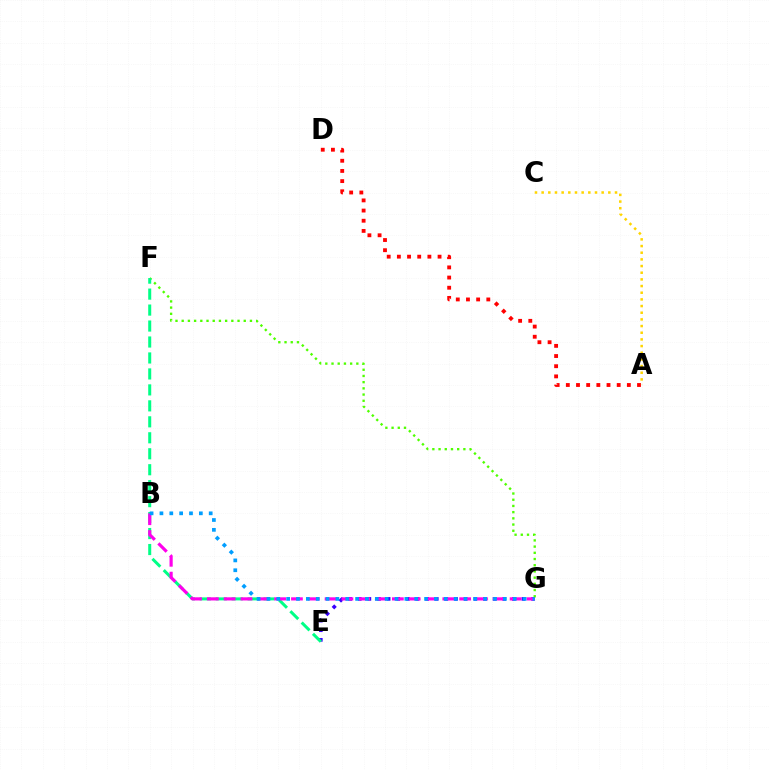{('A', 'D'): [{'color': '#ff0000', 'line_style': 'dotted', 'thickness': 2.76}], ('A', 'C'): [{'color': '#ffd500', 'line_style': 'dotted', 'thickness': 1.81}], ('F', 'G'): [{'color': '#4fff00', 'line_style': 'dotted', 'thickness': 1.69}], ('E', 'G'): [{'color': '#3700ff', 'line_style': 'dotted', 'thickness': 2.62}], ('E', 'F'): [{'color': '#00ff86', 'line_style': 'dashed', 'thickness': 2.17}], ('B', 'G'): [{'color': '#ff00ed', 'line_style': 'dashed', 'thickness': 2.29}, {'color': '#009eff', 'line_style': 'dotted', 'thickness': 2.68}]}